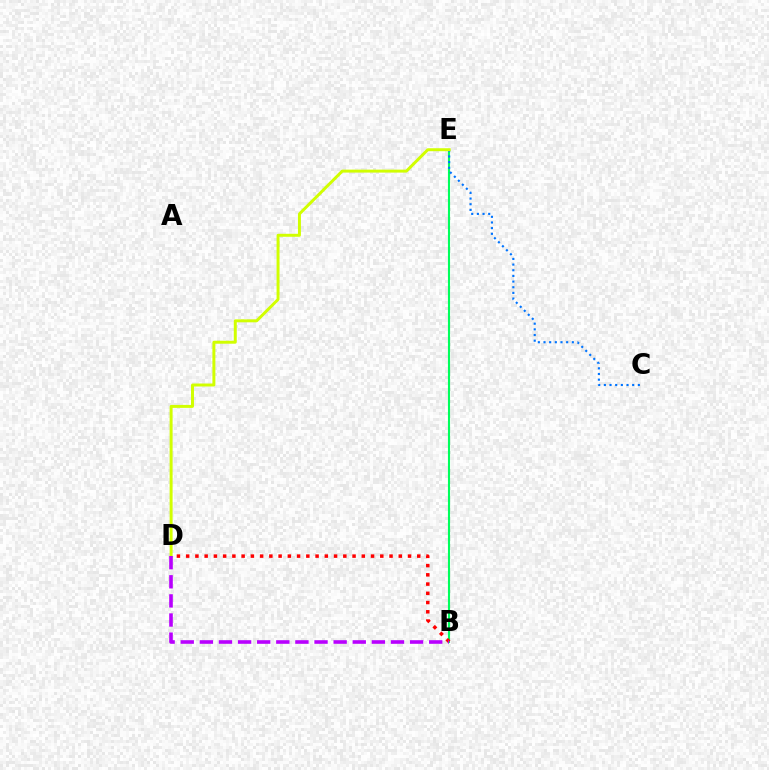{('B', 'E'): [{'color': '#00ff5c', 'line_style': 'solid', 'thickness': 1.52}], ('C', 'E'): [{'color': '#0074ff', 'line_style': 'dotted', 'thickness': 1.54}], ('D', 'E'): [{'color': '#d1ff00', 'line_style': 'solid', 'thickness': 2.14}], ('B', 'D'): [{'color': '#ff0000', 'line_style': 'dotted', 'thickness': 2.51}, {'color': '#b900ff', 'line_style': 'dashed', 'thickness': 2.6}]}